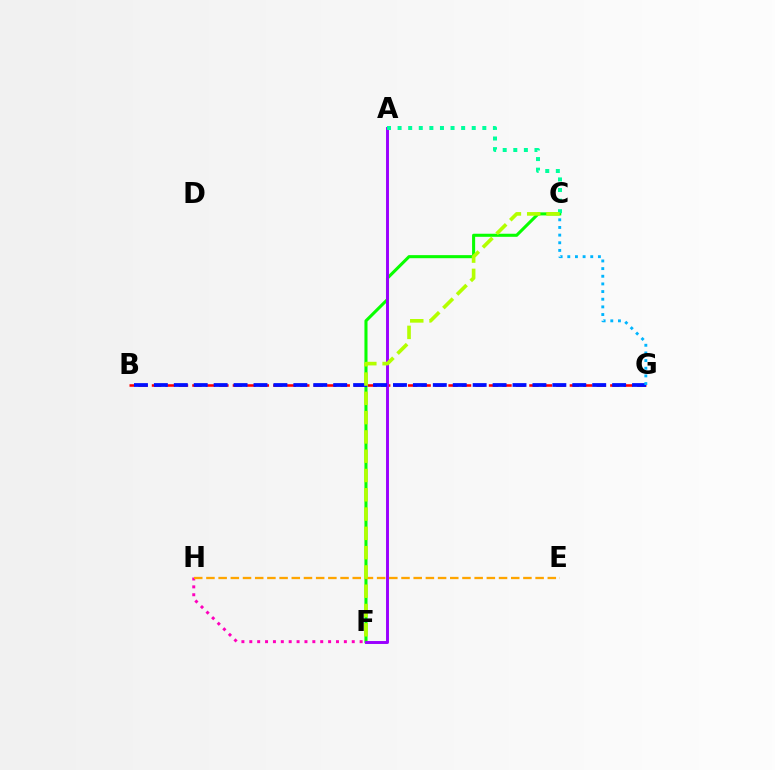{('B', 'G'): [{'color': '#ff0000', 'line_style': 'dashed', 'thickness': 1.83}, {'color': '#0010ff', 'line_style': 'dashed', 'thickness': 2.71}], ('C', 'F'): [{'color': '#08ff00', 'line_style': 'solid', 'thickness': 2.21}, {'color': '#b3ff00', 'line_style': 'dashed', 'thickness': 2.62}], ('A', 'F'): [{'color': '#9b00ff', 'line_style': 'solid', 'thickness': 2.12}], ('C', 'G'): [{'color': '#00b5ff', 'line_style': 'dotted', 'thickness': 2.08}], ('F', 'H'): [{'color': '#ff00bd', 'line_style': 'dotted', 'thickness': 2.14}], ('E', 'H'): [{'color': '#ffa500', 'line_style': 'dashed', 'thickness': 1.66}], ('A', 'C'): [{'color': '#00ff9d', 'line_style': 'dotted', 'thickness': 2.88}]}